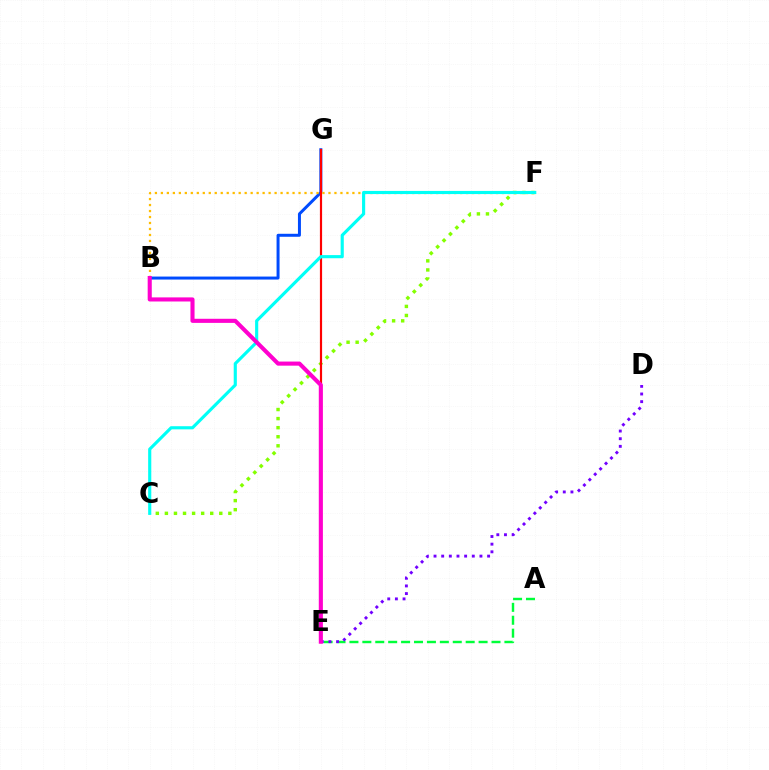{('B', 'G'): [{'color': '#004bff', 'line_style': 'solid', 'thickness': 2.15}], ('A', 'E'): [{'color': '#00ff39', 'line_style': 'dashed', 'thickness': 1.75}], ('B', 'F'): [{'color': '#ffbd00', 'line_style': 'dotted', 'thickness': 1.63}], ('C', 'F'): [{'color': '#84ff00', 'line_style': 'dotted', 'thickness': 2.46}, {'color': '#00fff6', 'line_style': 'solid', 'thickness': 2.26}], ('E', 'G'): [{'color': '#ff0000', 'line_style': 'solid', 'thickness': 1.58}], ('D', 'E'): [{'color': '#7200ff', 'line_style': 'dotted', 'thickness': 2.08}], ('B', 'E'): [{'color': '#ff00cf', 'line_style': 'solid', 'thickness': 2.95}]}